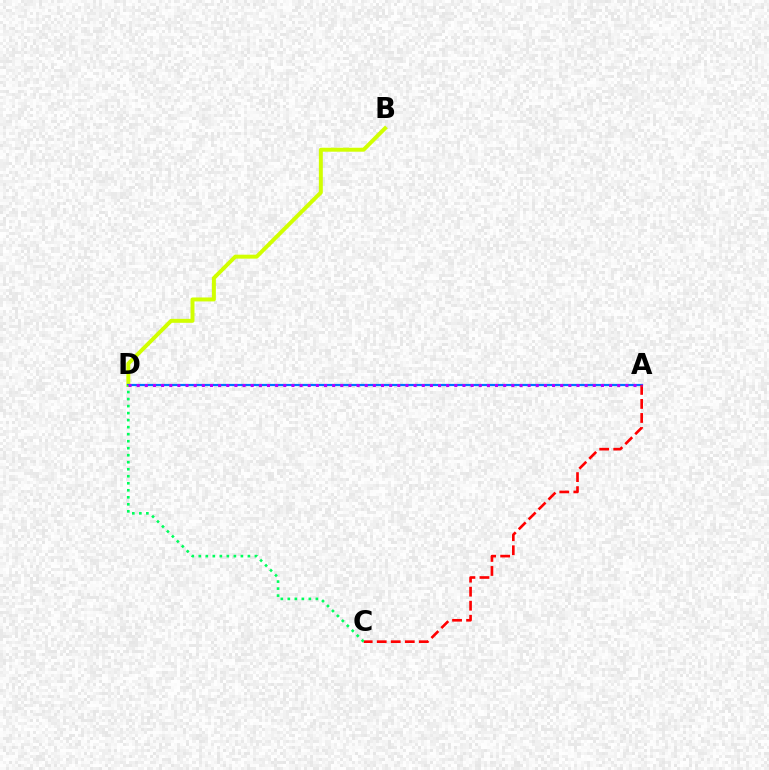{('B', 'D'): [{'color': '#d1ff00', 'line_style': 'solid', 'thickness': 2.85}], ('A', 'D'): [{'color': '#0074ff', 'line_style': 'solid', 'thickness': 1.58}, {'color': '#b900ff', 'line_style': 'dotted', 'thickness': 2.21}], ('A', 'C'): [{'color': '#ff0000', 'line_style': 'dashed', 'thickness': 1.91}], ('C', 'D'): [{'color': '#00ff5c', 'line_style': 'dotted', 'thickness': 1.91}]}